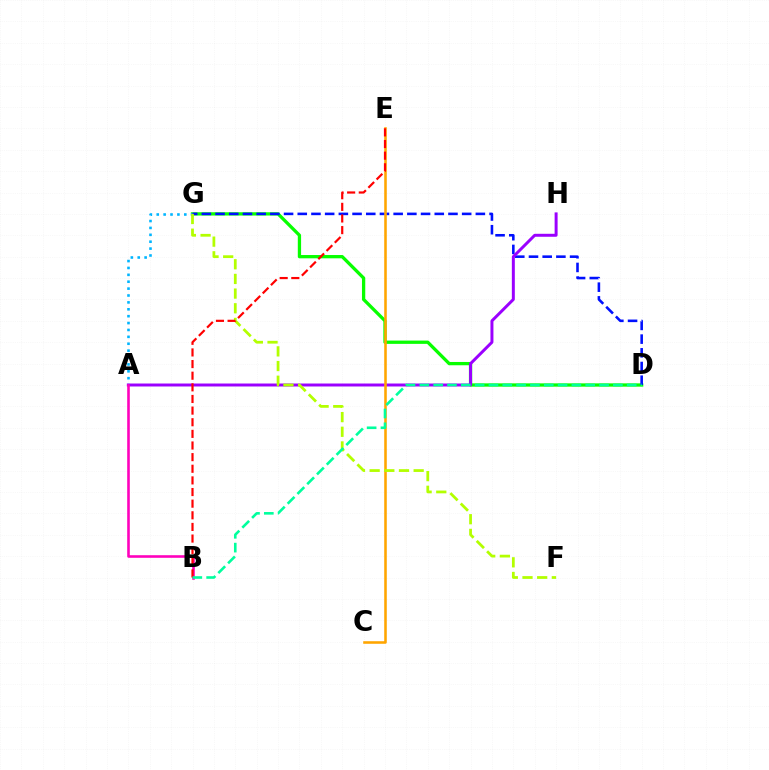{('D', 'G'): [{'color': '#08ff00', 'line_style': 'solid', 'thickness': 2.37}, {'color': '#0010ff', 'line_style': 'dashed', 'thickness': 1.86}], ('A', 'G'): [{'color': '#00b5ff', 'line_style': 'dotted', 'thickness': 1.87}], ('A', 'H'): [{'color': '#9b00ff', 'line_style': 'solid', 'thickness': 2.14}], ('C', 'E'): [{'color': '#ffa500', 'line_style': 'solid', 'thickness': 1.85}], ('F', 'G'): [{'color': '#b3ff00', 'line_style': 'dashed', 'thickness': 1.99}], ('A', 'B'): [{'color': '#ff00bd', 'line_style': 'solid', 'thickness': 1.87}], ('B', 'E'): [{'color': '#ff0000', 'line_style': 'dashed', 'thickness': 1.58}], ('B', 'D'): [{'color': '#00ff9d', 'line_style': 'dashed', 'thickness': 1.88}]}